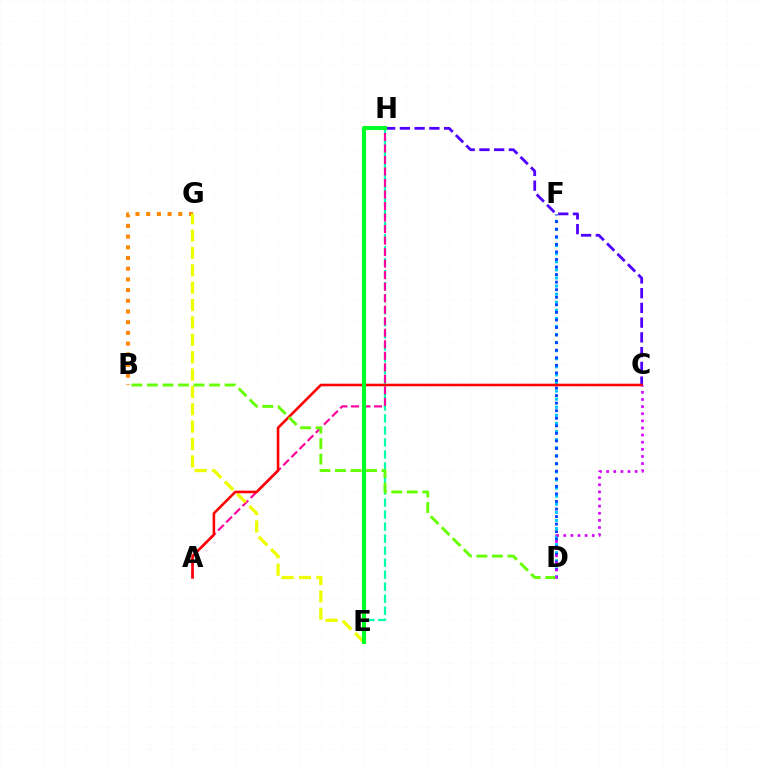{('C', 'H'): [{'color': '#4f00ff', 'line_style': 'dashed', 'thickness': 2.0}], ('B', 'G'): [{'color': '#ff8800', 'line_style': 'dotted', 'thickness': 2.91}], ('E', 'H'): [{'color': '#00ffaf', 'line_style': 'dashed', 'thickness': 1.63}, {'color': '#00ff27', 'line_style': 'solid', 'thickness': 2.96}], ('D', 'F'): [{'color': '#00c7ff', 'line_style': 'dotted', 'thickness': 2.2}, {'color': '#003fff', 'line_style': 'dotted', 'thickness': 2.05}], ('A', 'H'): [{'color': '#ff00a0', 'line_style': 'dashed', 'thickness': 1.56}], ('E', 'G'): [{'color': '#eeff00', 'line_style': 'dashed', 'thickness': 2.36}], ('A', 'C'): [{'color': '#ff0000', 'line_style': 'solid', 'thickness': 1.86}], ('B', 'D'): [{'color': '#66ff00', 'line_style': 'dashed', 'thickness': 2.11}], ('C', 'D'): [{'color': '#d600ff', 'line_style': 'dotted', 'thickness': 1.94}]}